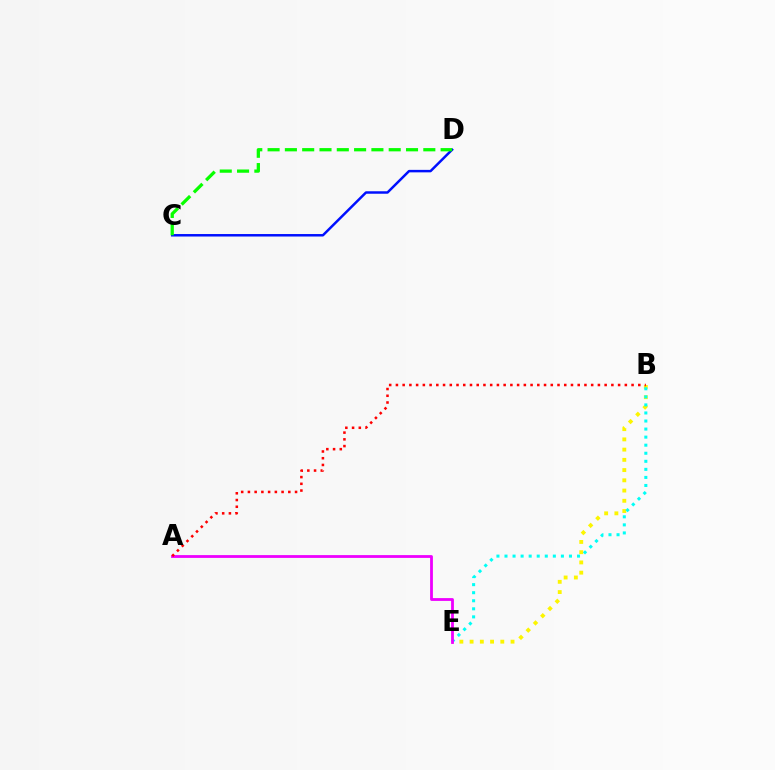{('B', 'E'): [{'color': '#fcf500', 'line_style': 'dotted', 'thickness': 2.78}, {'color': '#00fff6', 'line_style': 'dotted', 'thickness': 2.19}], ('C', 'D'): [{'color': '#0010ff', 'line_style': 'solid', 'thickness': 1.79}, {'color': '#08ff00', 'line_style': 'dashed', 'thickness': 2.35}], ('A', 'E'): [{'color': '#ee00ff', 'line_style': 'solid', 'thickness': 2.02}], ('A', 'B'): [{'color': '#ff0000', 'line_style': 'dotted', 'thickness': 1.83}]}